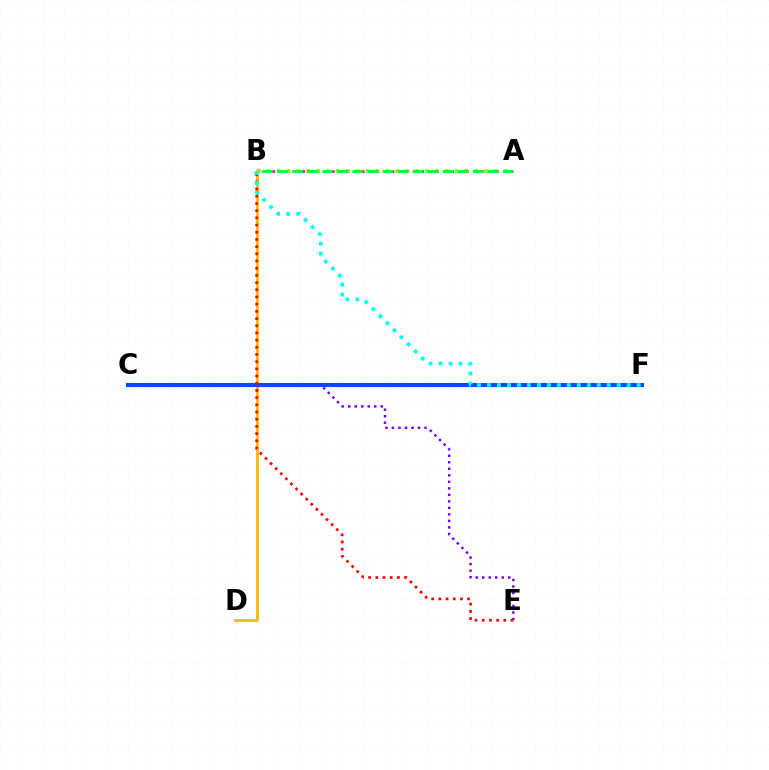{('B', 'D'): [{'color': '#ffbd00', 'line_style': 'solid', 'thickness': 2.15}], ('A', 'B'): [{'color': '#ff00cf', 'line_style': 'dotted', 'thickness': 2.02}, {'color': '#84ff00', 'line_style': 'dotted', 'thickness': 2.68}, {'color': '#00ff39', 'line_style': 'dashed', 'thickness': 2.04}], ('C', 'E'): [{'color': '#7200ff', 'line_style': 'dotted', 'thickness': 1.77}], ('C', 'F'): [{'color': '#004bff', 'line_style': 'solid', 'thickness': 2.94}], ('B', 'E'): [{'color': '#ff0000', 'line_style': 'dotted', 'thickness': 1.95}], ('B', 'F'): [{'color': '#00fff6', 'line_style': 'dotted', 'thickness': 2.71}]}